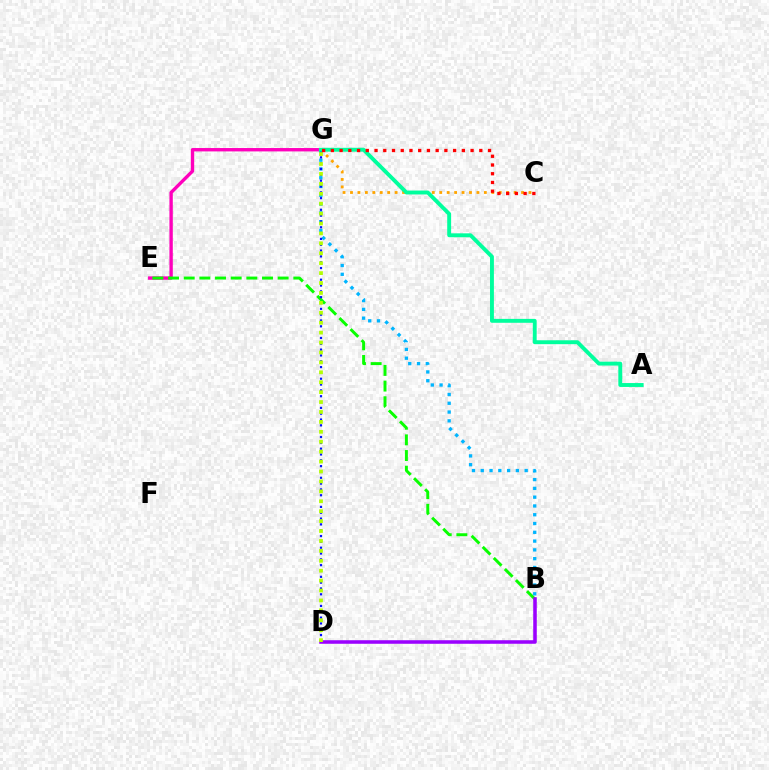{('E', 'G'): [{'color': '#ff00bd', 'line_style': 'solid', 'thickness': 2.43}], ('B', 'E'): [{'color': '#08ff00', 'line_style': 'dashed', 'thickness': 2.13}], ('B', 'D'): [{'color': '#9b00ff', 'line_style': 'solid', 'thickness': 2.55}], ('B', 'G'): [{'color': '#00b5ff', 'line_style': 'dotted', 'thickness': 2.39}], ('C', 'G'): [{'color': '#ffa500', 'line_style': 'dotted', 'thickness': 2.02}, {'color': '#ff0000', 'line_style': 'dotted', 'thickness': 2.37}], ('D', 'G'): [{'color': '#0010ff', 'line_style': 'dotted', 'thickness': 1.58}, {'color': '#b3ff00', 'line_style': 'dotted', 'thickness': 2.7}], ('A', 'G'): [{'color': '#00ff9d', 'line_style': 'solid', 'thickness': 2.81}]}